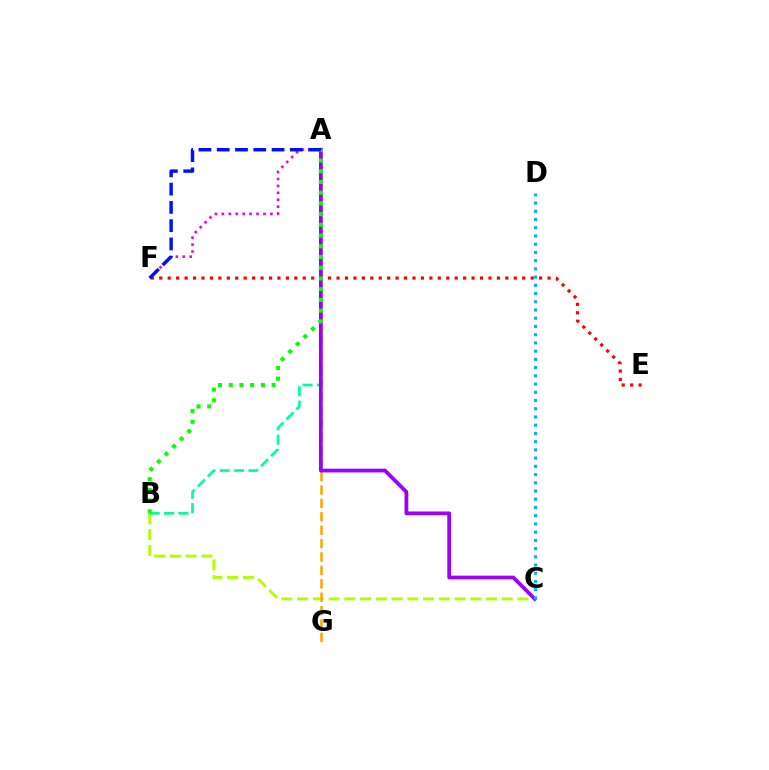{('B', 'C'): [{'color': '#b3ff00', 'line_style': 'dashed', 'thickness': 2.14}], ('A', 'B'): [{'color': '#00ff9d', 'line_style': 'dashed', 'thickness': 1.95}, {'color': '#08ff00', 'line_style': 'dotted', 'thickness': 2.91}], ('A', 'G'): [{'color': '#ffa500', 'line_style': 'dashed', 'thickness': 1.82}], ('A', 'C'): [{'color': '#9b00ff', 'line_style': 'solid', 'thickness': 2.7}], ('E', 'F'): [{'color': '#ff0000', 'line_style': 'dotted', 'thickness': 2.29}], ('C', 'D'): [{'color': '#00b5ff', 'line_style': 'dotted', 'thickness': 2.24}], ('A', 'F'): [{'color': '#ff00bd', 'line_style': 'dotted', 'thickness': 1.88}, {'color': '#0010ff', 'line_style': 'dashed', 'thickness': 2.48}]}